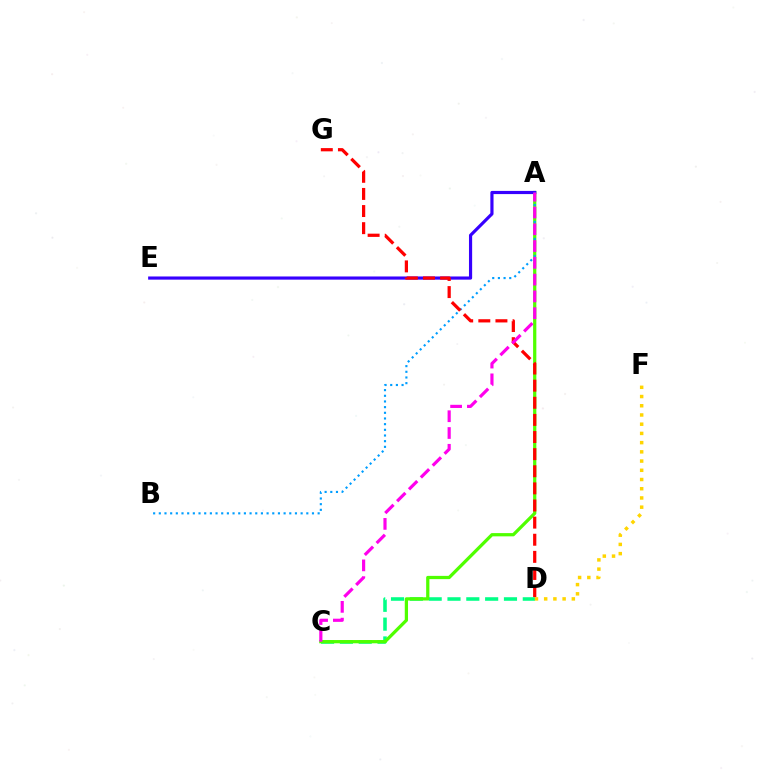{('C', 'D'): [{'color': '#00ff86', 'line_style': 'dashed', 'thickness': 2.56}], ('D', 'F'): [{'color': '#ffd500', 'line_style': 'dotted', 'thickness': 2.5}], ('A', 'C'): [{'color': '#4fff00', 'line_style': 'solid', 'thickness': 2.34}, {'color': '#ff00ed', 'line_style': 'dashed', 'thickness': 2.28}], ('A', 'E'): [{'color': '#3700ff', 'line_style': 'solid', 'thickness': 2.28}], ('A', 'B'): [{'color': '#009eff', 'line_style': 'dotted', 'thickness': 1.54}], ('D', 'G'): [{'color': '#ff0000', 'line_style': 'dashed', 'thickness': 2.33}]}